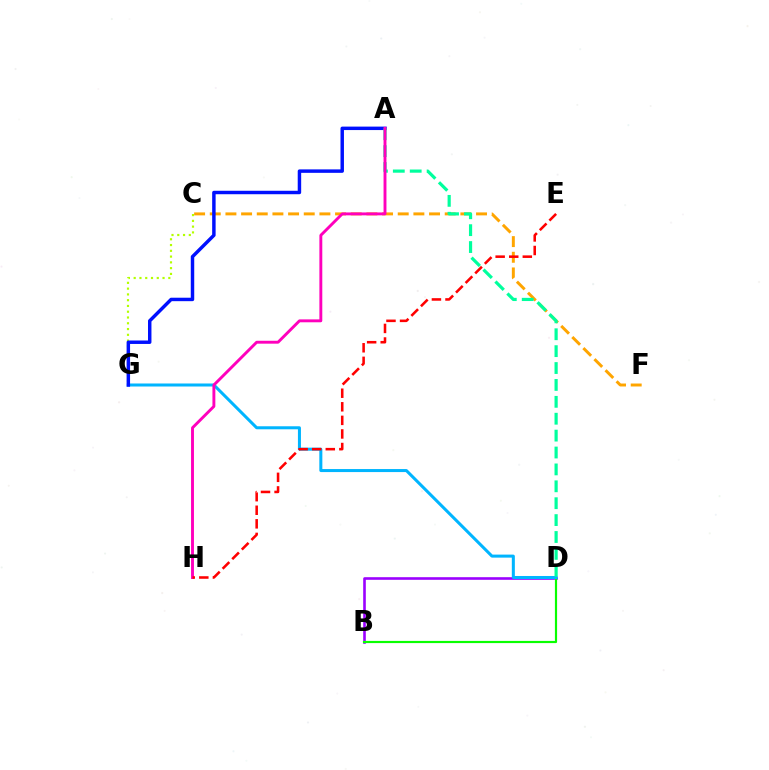{('B', 'D'): [{'color': '#9b00ff', 'line_style': 'solid', 'thickness': 1.88}, {'color': '#08ff00', 'line_style': 'solid', 'thickness': 1.57}], ('C', 'G'): [{'color': '#b3ff00', 'line_style': 'dotted', 'thickness': 1.57}], ('D', 'G'): [{'color': '#00b5ff', 'line_style': 'solid', 'thickness': 2.18}], ('C', 'F'): [{'color': '#ffa500', 'line_style': 'dashed', 'thickness': 2.13}], ('A', 'G'): [{'color': '#0010ff', 'line_style': 'solid', 'thickness': 2.49}], ('A', 'D'): [{'color': '#00ff9d', 'line_style': 'dashed', 'thickness': 2.3}], ('A', 'H'): [{'color': '#ff00bd', 'line_style': 'solid', 'thickness': 2.09}], ('E', 'H'): [{'color': '#ff0000', 'line_style': 'dashed', 'thickness': 1.84}]}